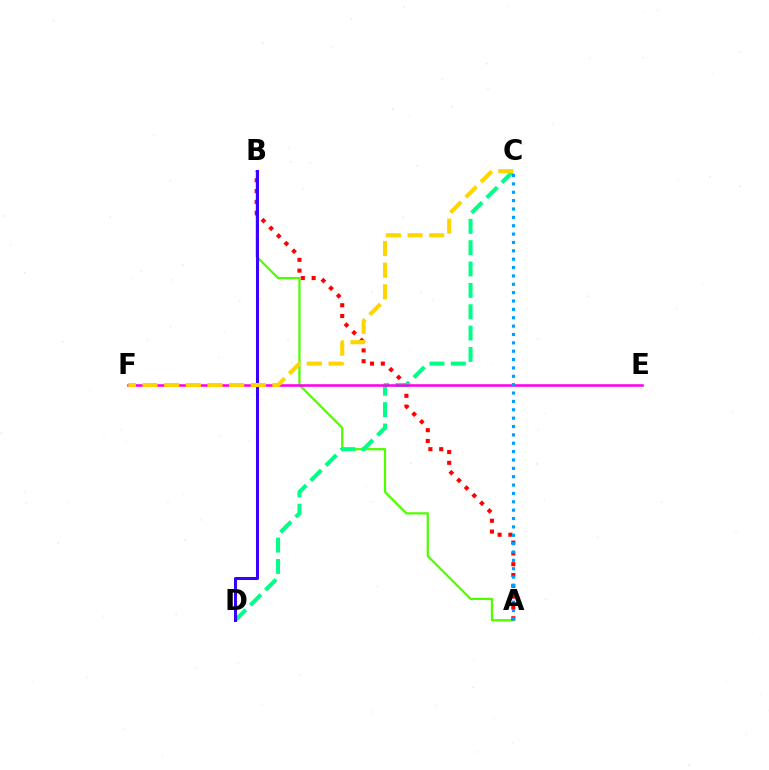{('A', 'B'): [{'color': '#4fff00', 'line_style': 'solid', 'thickness': 1.61}, {'color': '#ff0000', 'line_style': 'dotted', 'thickness': 2.94}], ('C', 'D'): [{'color': '#00ff86', 'line_style': 'dashed', 'thickness': 2.9}], ('B', 'D'): [{'color': '#3700ff', 'line_style': 'solid', 'thickness': 2.19}], ('E', 'F'): [{'color': '#ff00ed', 'line_style': 'solid', 'thickness': 1.85}], ('A', 'C'): [{'color': '#009eff', 'line_style': 'dotted', 'thickness': 2.27}], ('C', 'F'): [{'color': '#ffd500', 'line_style': 'dashed', 'thickness': 2.94}]}